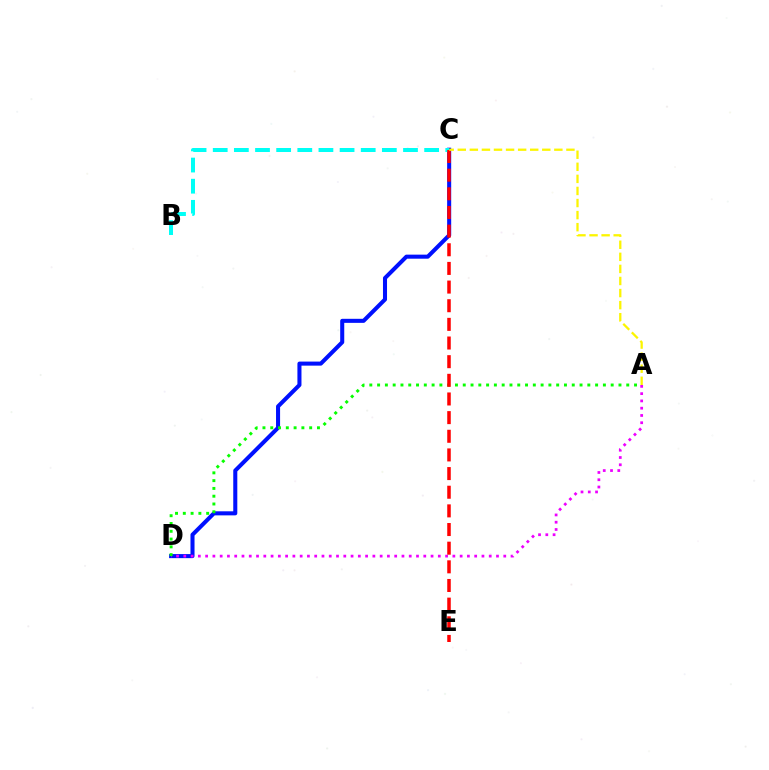{('C', 'D'): [{'color': '#0010ff', 'line_style': 'solid', 'thickness': 2.92}], ('B', 'C'): [{'color': '#00fff6', 'line_style': 'dashed', 'thickness': 2.87}], ('A', 'D'): [{'color': '#ee00ff', 'line_style': 'dotted', 'thickness': 1.98}, {'color': '#08ff00', 'line_style': 'dotted', 'thickness': 2.12}], ('C', 'E'): [{'color': '#ff0000', 'line_style': 'dashed', 'thickness': 2.53}], ('A', 'C'): [{'color': '#fcf500', 'line_style': 'dashed', 'thickness': 1.64}]}